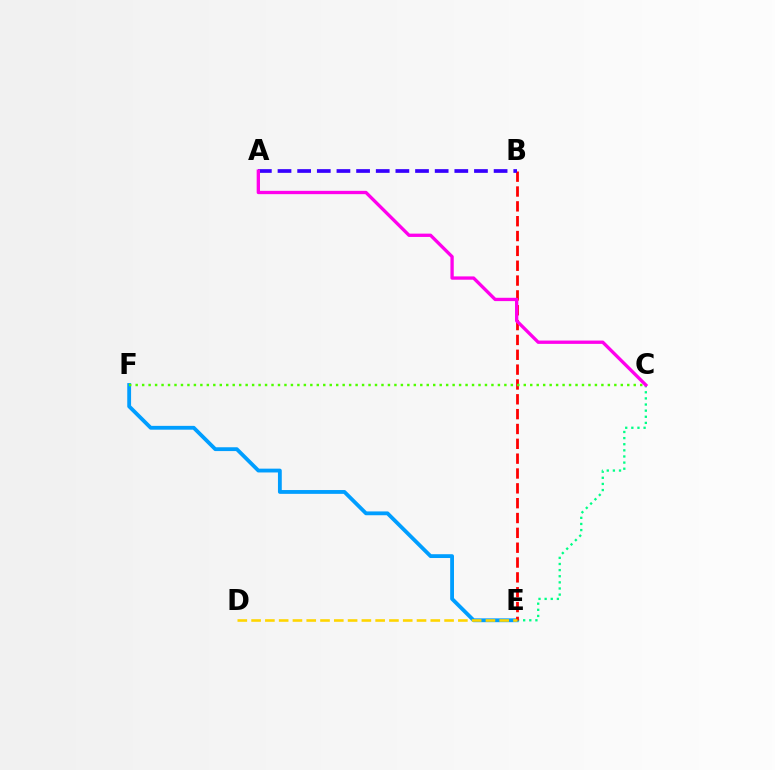{('C', 'E'): [{'color': '#00ff86', 'line_style': 'dotted', 'thickness': 1.66}], ('E', 'F'): [{'color': '#009eff', 'line_style': 'solid', 'thickness': 2.75}], ('B', 'E'): [{'color': '#ff0000', 'line_style': 'dashed', 'thickness': 2.02}], ('A', 'B'): [{'color': '#3700ff', 'line_style': 'dashed', 'thickness': 2.67}], ('C', 'F'): [{'color': '#4fff00', 'line_style': 'dotted', 'thickness': 1.76}], ('D', 'E'): [{'color': '#ffd500', 'line_style': 'dashed', 'thickness': 1.87}], ('A', 'C'): [{'color': '#ff00ed', 'line_style': 'solid', 'thickness': 2.39}]}